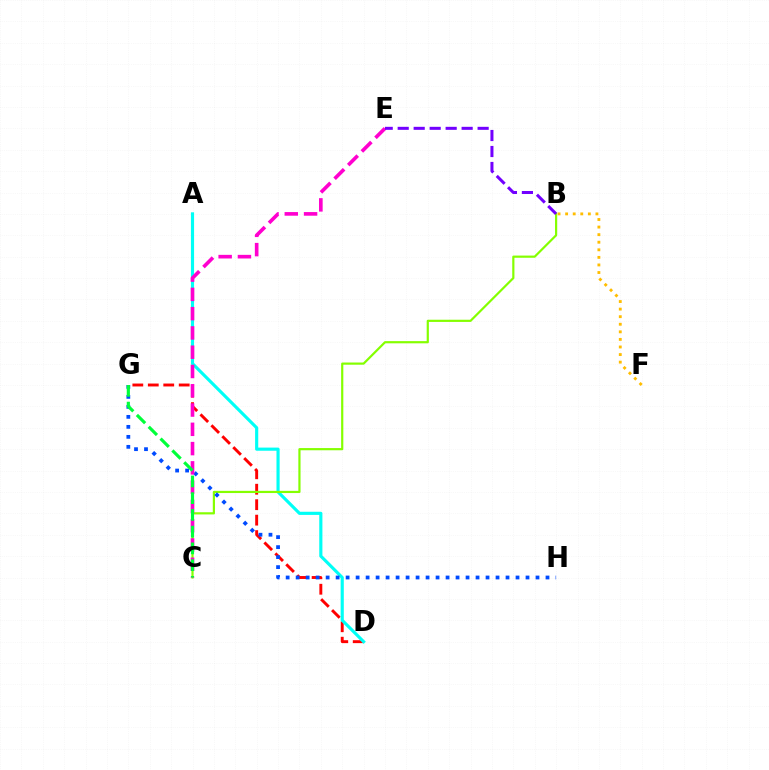{('D', 'G'): [{'color': '#ff0000', 'line_style': 'dashed', 'thickness': 2.1}], ('A', 'D'): [{'color': '#00fff6', 'line_style': 'solid', 'thickness': 2.27}], ('B', 'C'): [{'color': '#84ff00', 'line_style': 'solid', 'thickness': 1.58}], ('G', 'H'): [{'color': '#004bff', 'line_style': 'dotted', 'thickness': 2.72}], ('B', 'F'): [{'color': '#ffbd00', 'line_style': 'dotted', 'thickness': 2.06}], ('C', 'E'): [{'color': '#ff00cf', 'line_style': 'dashed', 'thickness': 2.62}], ('C', 'G'): [{'color': '#00ff39', 'line_style': 'dashed', 'thickness': 2.27}], ('B', 'E'): [{'color': '#7200ff', 'line_style': 'dashed', 'thickness': 2.17}]}